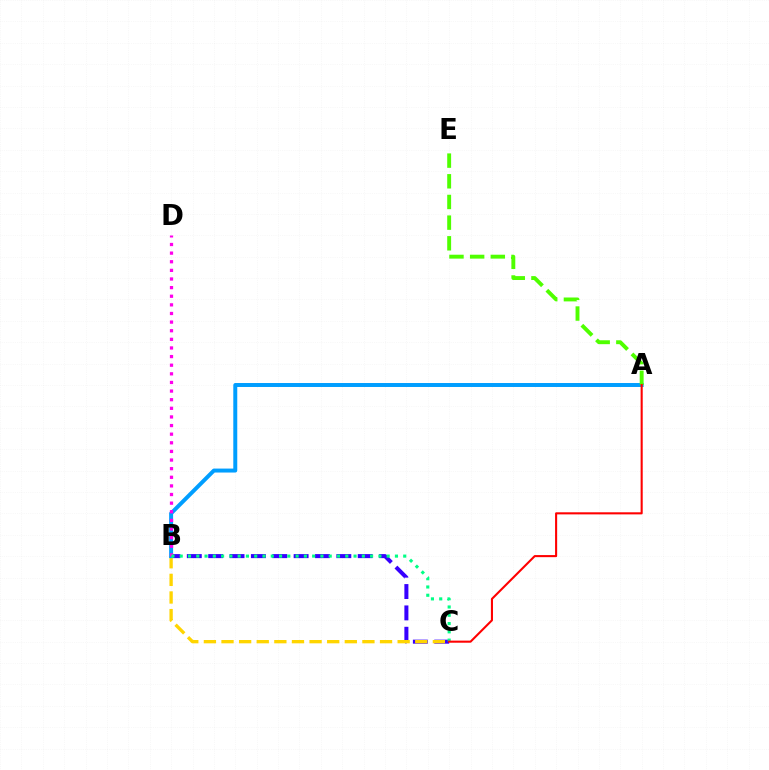{('B', 'C'): [{'color': '#3700ff', 'line_style': 'dashed', 'thickness': 2.9}, {'color': '#ffd500', 'line_style': 'dashed', 'thickness': 2.39}, {'color': '#00ff86', 'line_style': 'dotted', 'thickness': 2.25}], ('A', 'B'): [{'color': '#009eff', 'line_style': 'solid', 'thickness': 2.85}], ('B', 'D'): [{'color': '#ff00ed', 'line_style': 'dotted', 'thickness': 2.34}], ('A', 'E'): [{'color': '#4fff00', 'line_style': 'dashed', 'thickness': 2.81}], ('A', 'C'): [{'color': '#ff0000', 'line_style': 'solid', 'thickness': 1.5}]}